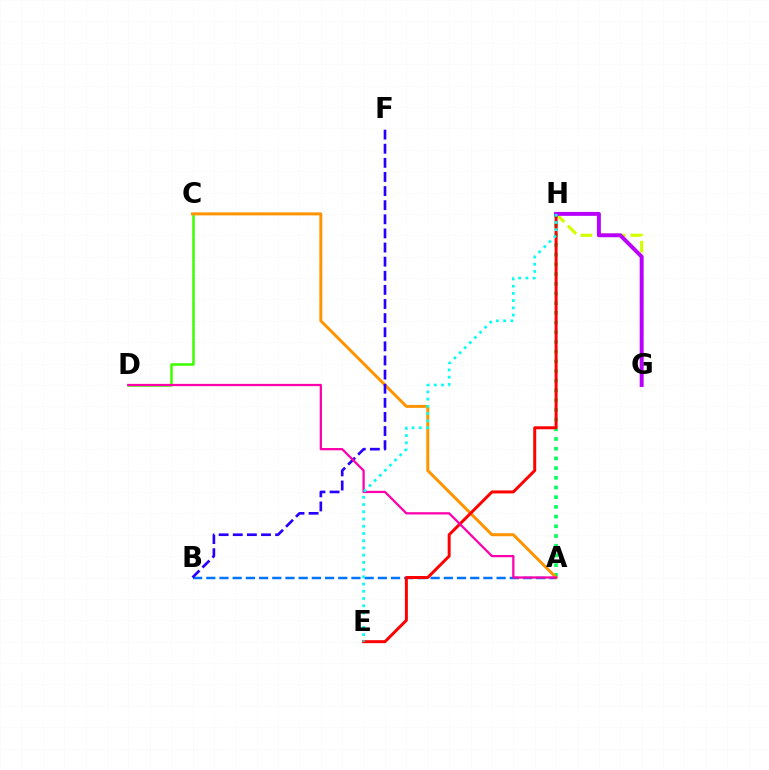{('G', 'H'): [{'color': '#d1ff00', 'line_style': 'dashed', 'thickness': 2.26}, {'color': '#b900ff', 'line_style': 'solid', 'thickness': 2.84}], ('A', 'B'): [{'color': '#0074ff', 'line_style': 'dashed', 'thickness': 1.79}], ('C', 'D'): [{'color': '#3dff00', 'line_style': 'solid', 'thickness': 1.83}], ('A', 'H'): [{'color': '#00ff5c', 'line_style': 'dotted', 'thickness': 2.64}], ('A', 'C'): [{'color': '#ff9400', 'line_style': 'solid', 'thickness': 2.15}], ('E', 'H'): [{'color': '#ff0000', 'line_style': 'solid', 'thickness': 2.14}, {'color': '#00fff6', 'line_style': 'dotted', 'thickness': 1.96}], ('B', 'F'): [{'color': '#2500ff', 'line_style': 'dashed', 'thickness': 1.92}], ('A', 'D'): [{'color': '#ff00ac', 'line_style': 'solid', 'thickness': 1.63}]}